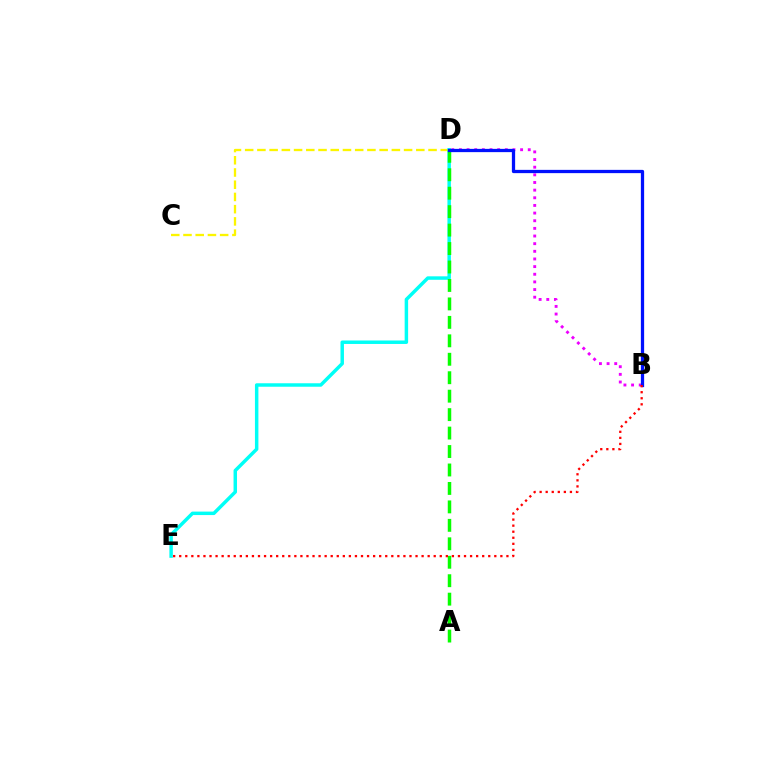{('B', 'D'): [{'color': '#ee00ff', 'line_style': 'dotted', 'thickness': 2.08}, {'color': '#0010ff', 'line_style': 'solid', 'thickness': 2.35}], ('C', 'D'): [{'color': '#fcf500', 'line_style': 'dashed', 'thickness': 1.66}], ('D', 'E'): [{'color': '#00fff6', 'line_style': 'solid', 'thickness': 2.5}], ('A', 'D'): [{'color': '#08ff00', 'line_style': 'dashed', 'thickness': 2.51}], ('B', 'E'): [{'color': '#ff0000', 'line_style': 'dotted', 'thickness': 1.65}]}